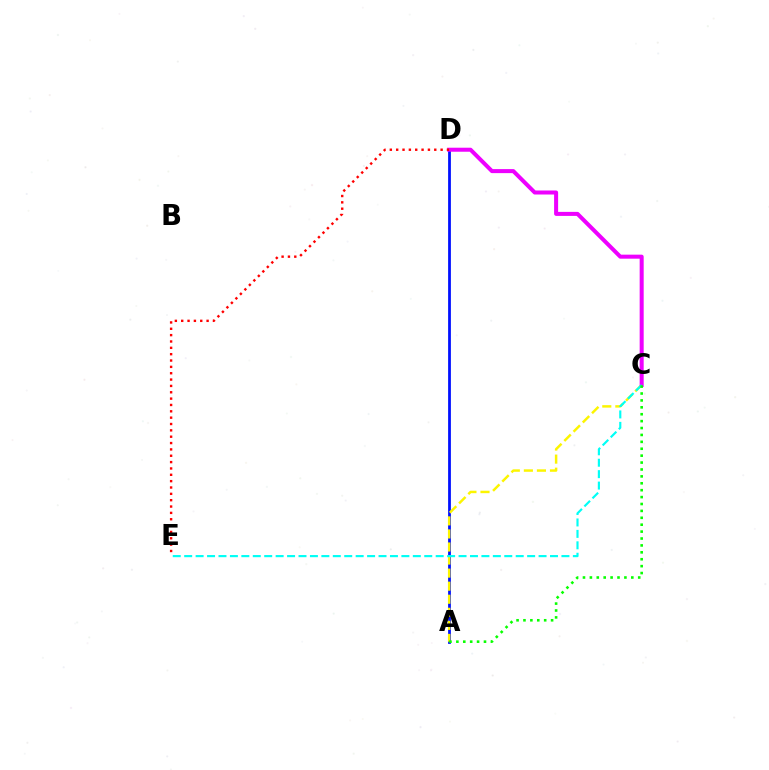{('A', 'D'): [{'color': '#0010ff', 'line_style': 'solid', 'thickness': 2.0}], ('A', 'C'): [{'color': '#fcf500', 'line_style': 'dashed', 'thickness': 1.77}, {'color': '#08ff00', 'line_style': 'dotted', 'thickness': 1.88}], ('C', 'D'): [{'color': '#ee00ff', 'line_style': 'solid', 'thickness': 2.9}], ('C', 'E'): [{'color': '#00fff6', 'line_style': 'dashed', 'thickness': 1.55}], ('D', 'E'): [{'color': '#ff0000', 'line_style': 'dotted', 'thickness': 1.72}]}